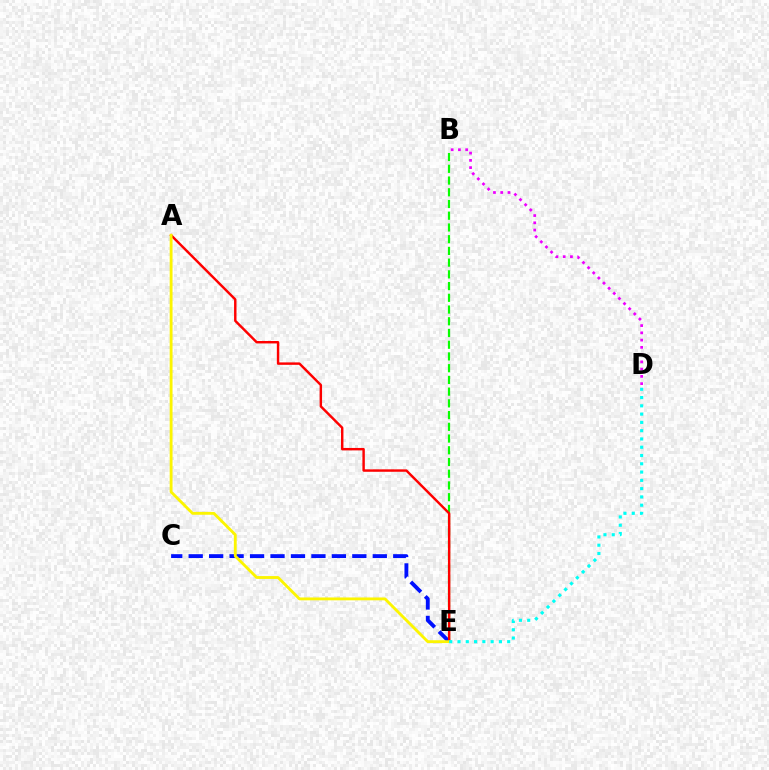{('B', 'E'): [{'color': '#08ff00', 'line_style': 'dashed', 'thickness': 1.59}], ('C', 'E'): [{'color': '#0010ff', 'line_style': 'dashed', 'thickness': 2.78}], ('A', 'E'): [{'color': '#ff0000', 'line_style': 'solid', 'thickness': 1.75}, {'color': '#fcf500', 'line_style': 'solid', 'thickness': 2.05}], ('B', 'D'): [{'color': '#ee00ff', 'line_style': 'dotted', 'thickness': 1.97}], ('D', 'E'): [{'color': '#00fff6', 'line_style': 'dotted', 'thickness': 2.25}]}